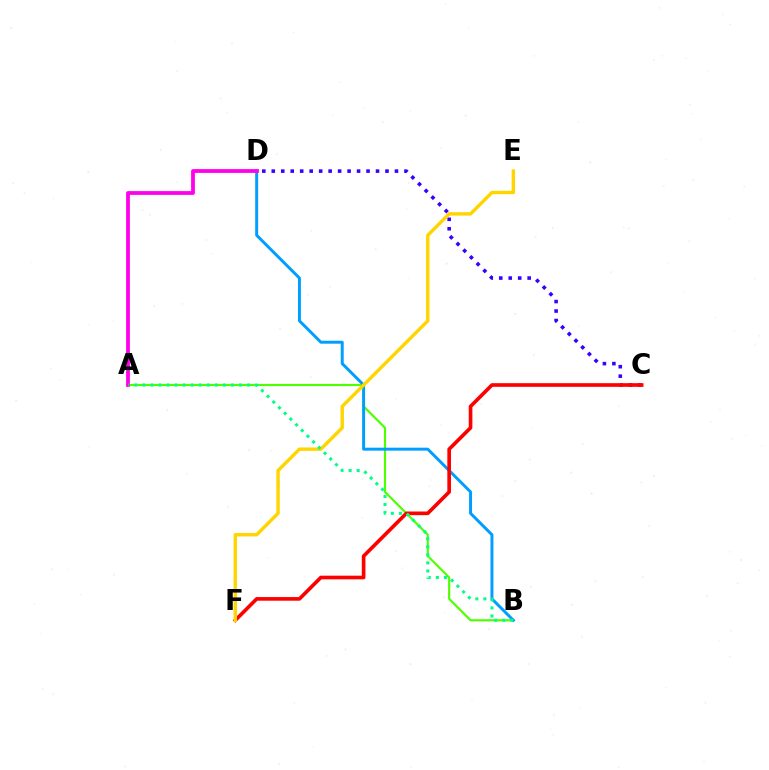{('A', 'B'): [{'color': '#4fff00', 'line_style': 'solid', 'thickness': 1.55}, {'color': '#00ff86', 'line_style': 'dotted', 'thickness': 2.19}], ('C', 'D'): [{'color': '#3700ff', 'line_style': 'dotted', 'thickness': 2.57}], ('B', 'D'): [{'color': '#009eff', 'line_style': 'solid', 'thickness': 2.13}], ('C', 'F'): [{'color': '#ff0000', 'line_style': 'solid', 'thickness': 2.63}], ('A', 'D'): [{'color': '#ff00ed', 'line_style': 'solid', 'thickness': 2.72}], ('E', 'F'): [{'color': '#ffd500', 'line_style': 'solid', 'thickness': 2.46}]}